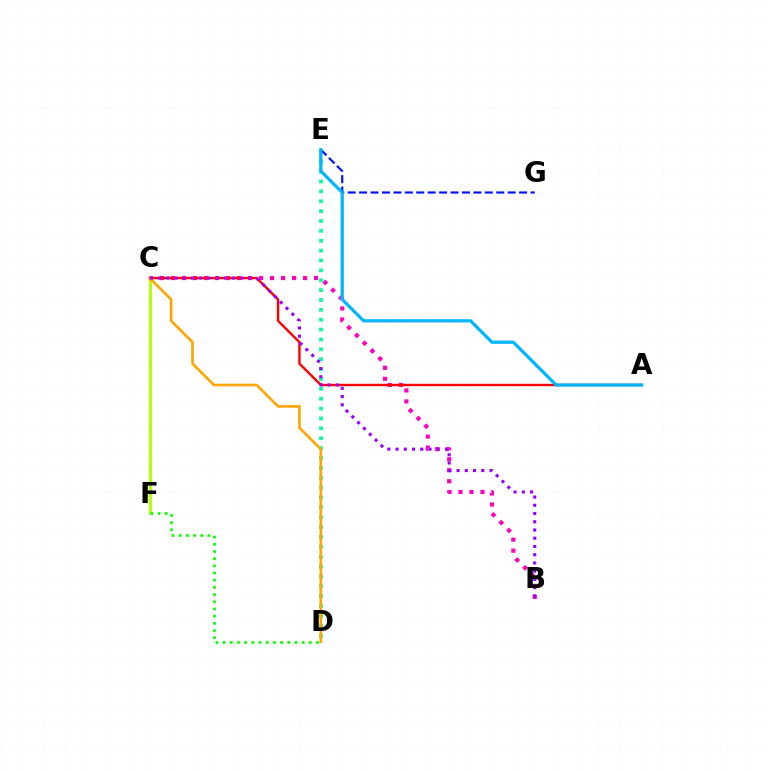{('C', 'F'): [{'color': '#b3ff00', 'line_style': 'solid', 'thickness': 2.12}], ('D', 'E'): [{'color': '#00ff9d', 'line_style': 'dotted', 'thickness': 2.68}], ('D', 'F'): [{'color': '#08ff00', 'line_style': 'dotted', 'thickness': 1.95}], ('B', 'C'): [{'color': '#ff00bd', 'line_style': 'dotted', 'thickness': 2.99}, {'color': '#9b00ff', 'line_style': 'dotted', 'thickness': 2.24}], ('A', 'C'): [{'color': '#ff0000', 'line_style': 'solid', 'thickness': 1.74}], ('C', 'D'): [{'color': '#ffa500', 'line_style': 'solid', 'thickness': 1.9}], ('E', 'G'): [{'color': '#0010ff', 'line_style': 'dashed', 'thickness': 1.55}], ('A', 'E'): [{'color': '#00b5ff', 'line_style': 'solid', 'thickness': 2.31}]}